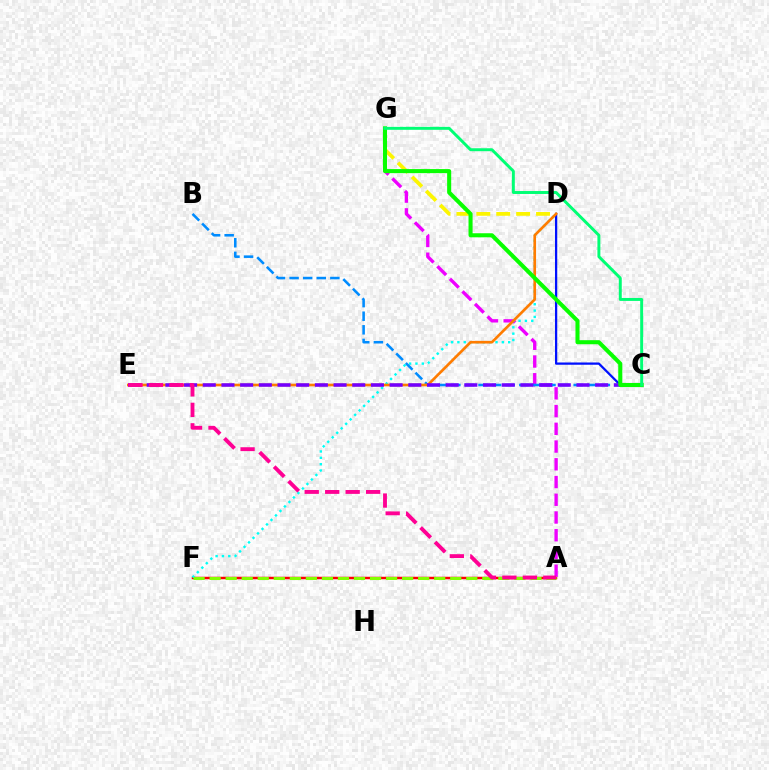{('A', 'F'): [{'color': '#ff0000', 'line_style': 'solid', 'thickness': 1.78}, {'color': '#84ff00', 'line_style': 'dashed', 'thickness': 2.18}], ('A', 'G'): [{'color': '#ee00ff', 'line_style': 'dashed', 'thickness': 2.41}], ('D', 'F'): [{'color': '#00fff6', 'line_style': 'dotted', 'thickness': 1.73}], ('D', 'G'): [{'color': '#fcf500', 'line_style': 'dashed', 'thickness': 2.7}], ('C', 'D'): [{'color': '#0010ff', 'line_style': 'solid', 'thickness': 1.63}], ('B', 'C'): [{'color': '#008cff', 'line_style': 'dashed', 'thickness': 1.85}], ('D', 'E'): [{'color': '#ff7c00', 'line_style': 'solid', 'thickness': 1.91}], ('C', 'E'): [{'color': '#7200ff', 'line_style': 'dashed', 'thickness': 2.54}], ('C', 'G'): [{'color': '#08ff00', 'line_style': 'solid', 'thickness': 2.92}, {'color': '#00ff74', 'line_style': 'solid', 'thickness': 2.12}], ('A', 'E'): [{'color': '#ff0094', 'line_style': 'dashed', 'thickness': 2.78}]}